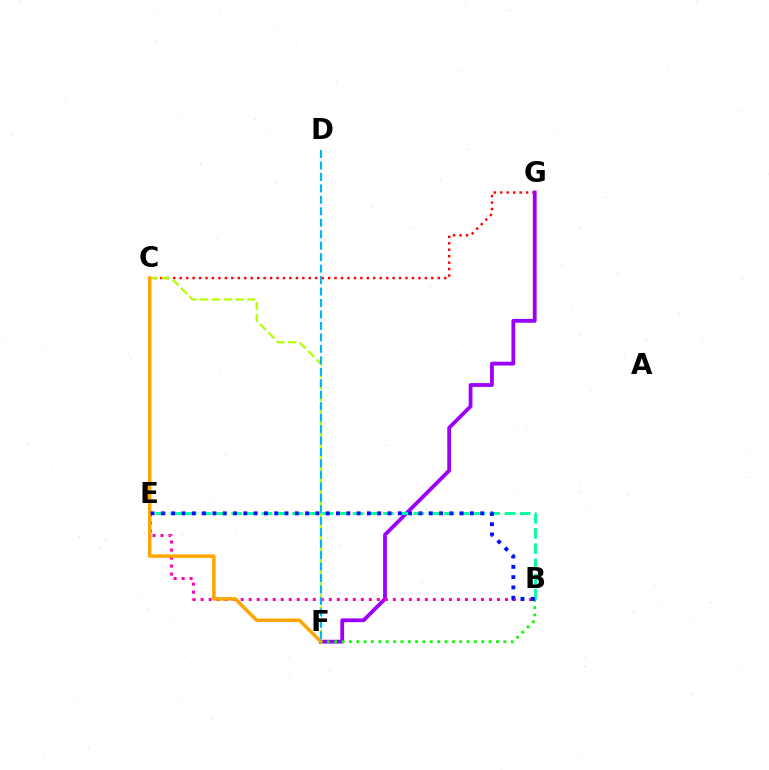{('C', 'G'): [{'color': '#ff0000', 'line_style': 'dotted', 'thickness': 1.75}], ('F', 'G'): [{'color': '#9b00ff', 'line_style': 'solid', 'thickness': 2.73}], ('C', 'F'): [{'color': '#b3ff00', 'line_style': 'dashed', 'thickness': 1.61}, {'color': '#ffa500', 'line_style': 'solid', 'thickness': 2.52}], ('B', 'E'): [{'color': '#00ff9d', 'line_style': 'dashed', 'thickness': 2.06}, {'color': '#ff00bd', 'line_style': 'dotted', 'thickness': 2.18}, {'color': '#0010ff', 'line_style': 'dotted', 'thickness': 2.8}], ('D', 'F'): [{'color': '#00b5ff', 'line_style': 'dashed', 'thickness': 1.56}], ('B', 'F'): [{'color': '#08ff00', 'line_style': 'dotted', 'thickness': 2.0}]}